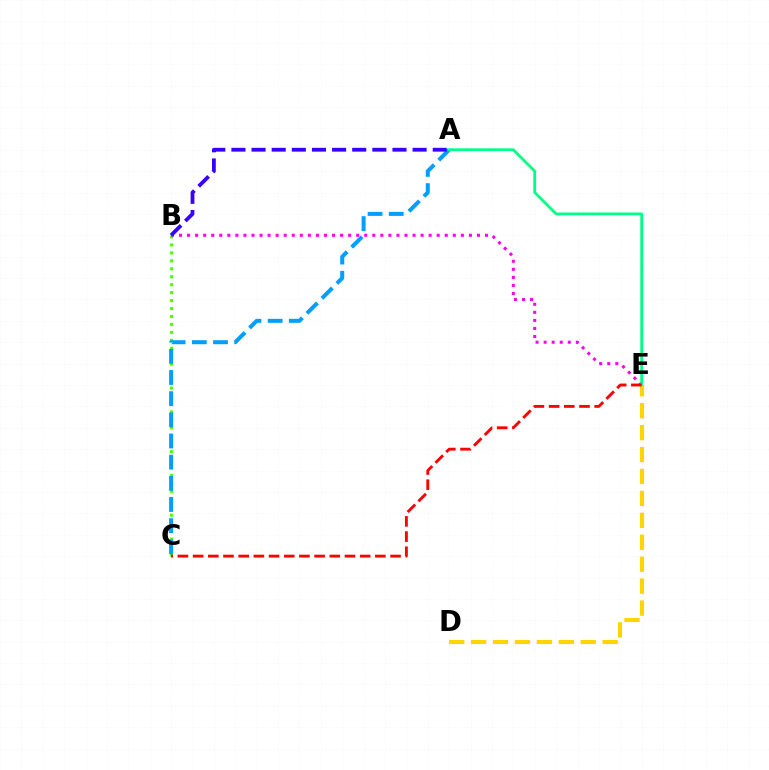{('B', 'C'): [{'color': '#4fff00', 'line_style': 'dotted', 'thickness': 2.16}], ('B', 'E'): [{'color': '#ff00ed', 'line_style': 'dotted', 'thickness': 2.19}], ('A', 'C'): [{'color': '#009eff', 'line_style': 'dashed', 'thickness': 2.88}], ('A', 'E'): [{'color': '#00ff86', 'line_style': 'solid', 'thickness': 2.0}], ('D', 'E'): [{'color': '#ffd500', 'line_style': 'dashed', 'thickness': 2.98}], ('C', 'E'): [{'color': '#ff0000', 'line_style': 'dashed', 'thickness': 2.06}], ('A', 'B'): [{'color': '#3700ff', 'line_style': 'dashed', 'thickness': 2.73}]}